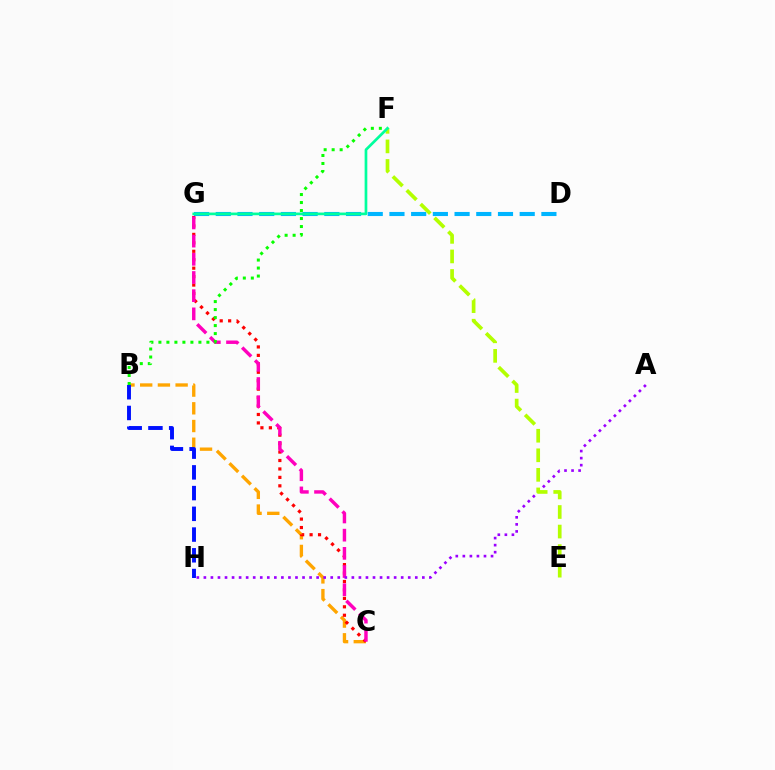{('B', 'C'): [{'color': '#ffa500', 'line_style': 'dashed', 'thickness': 2.41}], ('C', 'G'): [{'color': '#ff0000', 'line_style': 'dotted', 'thickness': 2.29}, {'color': '#ff00bd', 'line_style': 'dashed', 'thickness': 2.47}], ('D', 'G'): [{'color': '#00b5ff', 'line_style': 'dashed', 'thickness': 2.95}], ('B', 'H'): [{'color': '#0010ff', 'line_style': 'dashed', 'thickness': 2.82}], ('A', 'H'): [{'color': '#9b00ff', 'line_style': 'dotted', 'thickness': 1.91}], ('B', 'F'): [{'color': '#08ff00', 'line_style': 'dotted', 'thickness': 2.17}], ('E', 'F'): [{'color': '#b3ff00', 'line_style': 'dashed', 'thickness': 2.66}], ('F', 'G'): [{'color': '#00ff9d', 'line_style': 'solid', 'thickness': 1.94}]}